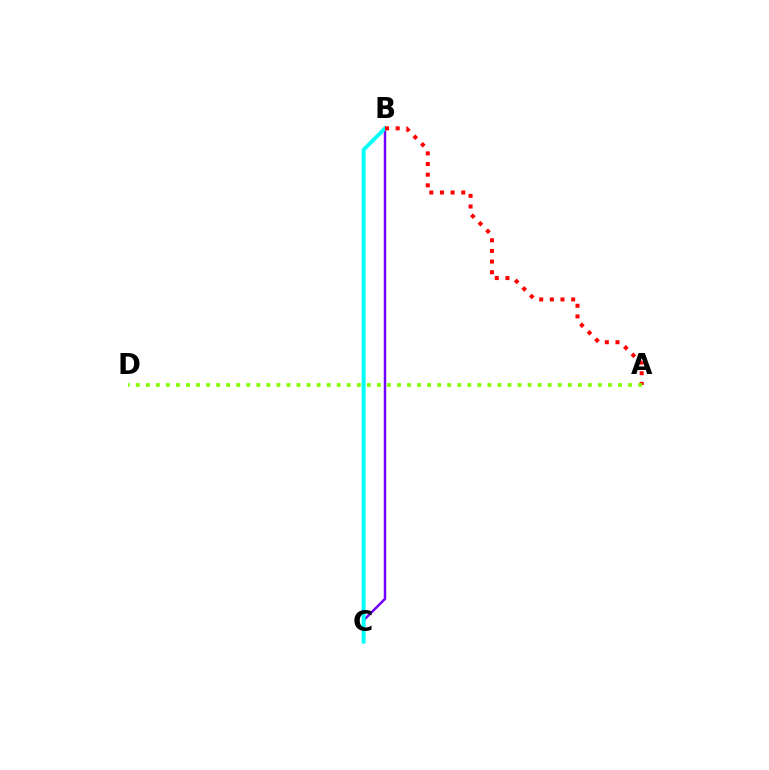{('B', 'C'): [{'color': '#7200ff', 'line_style': 'solid', 'thickness': 1.78}, {'color': '#00fff6', 'line_style': 'solid', 'thickness': 2.79}], ('A', 'B'): [{'color': '#ff0000', 'line_style': 'dotted', 'thickness': 2.9}], ('A', 'D'): [{'color': '#84ff00', 'line_style': 'dotted', 'thickness': 2.73}]}